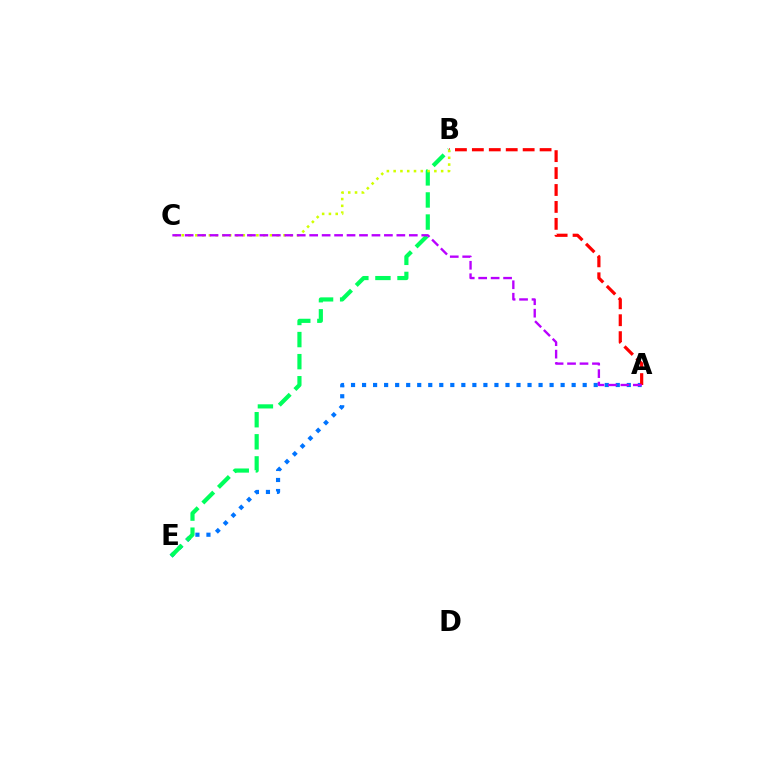{('A', 'E'): [{'color': '#0074ff', 'line_style': 'dotted', 'thickness': 3.0}], ('A', 'B'): [{'color': '#ff0000', 'line_style': 'dashed', 'thickness': 2.3}], ('B', 'E'): [{'color': '#00ff5c', 'line_style': 'dashed', 'thickness': 3.0}], ('B', 'C'): [{'color': '#d1ff00', 'line_style': 'dotted', 'thickness': 1.84}], ('A', 'C'): [{'color': '#b900ff', 'line_style': 'dashed', 'thickness': 1.69}]}